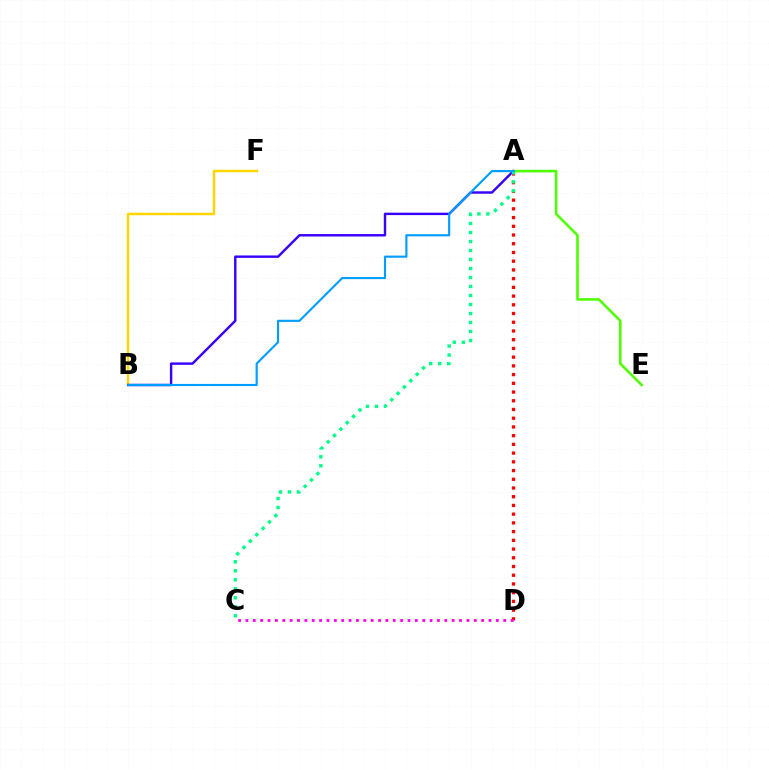{('A', 'E'): [{'color': '#4fff00', 'line_style': 'solid', 'thickness': 1.86}], ('B', 'F'): [{'color': '#ffd500', 'line_style': 'solid', 'thickness': 1.77}], ('A', 'D'): [{'color': '#ff0000', 'line_style': 'dotted', 'thickness': 2.37}], ('A', 'B'): [{'color': '#3700ff', 'line_style': 'solid', 'thickness': 1.74}, {'color': '#009eff', 'line_style': 'solid', 'thickness': 1.54}], ('C', 'D'): [{'color': '#ff00ed', 'line_style': 'dotted', 'thickness': 2.0}], ('A', 'C'): [{'color': '#00ff86', 'line_style': 'dotted', 'thickness': 2.44}]}